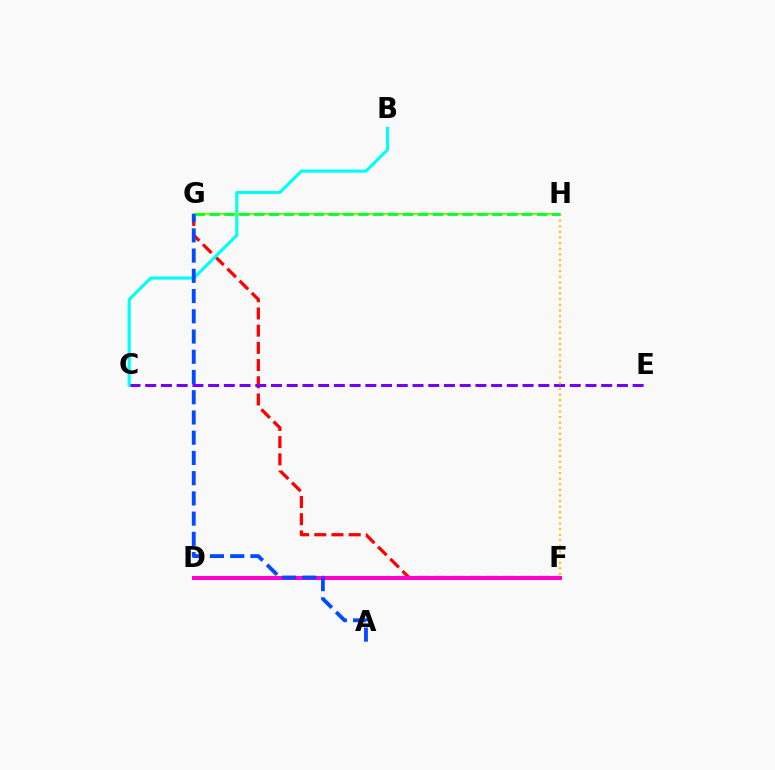{('F', 'G'): [{'color': '#ff0000', 'line_style': 'dashed', 'thickness': 2.34}], ('C', 'E'): [{'color': '#7200ff', 'line_style': 'dashed', 'thickness': 2.14}], ('B', 'C'): [{'color': '#00fff6', 'line_style': 'solid', 'thickness': 2.26}], ('G', 'H'): [{'color': '#84ff00', 'line_style': 'solid', 'thickness': 1.61}, {'color': '#00ff39', 'line_style': 'dashed', 'thickness': 2.02}], ('D', 'F'): [{'color': '#ff00cf', 'line_style': 'solid', 'thickness': 2.88}], ('F', 'H'): [{'color': '#ffbd00', 'line_style': 'dotted', 'thickness': 1.52}], ('A', 'G'): [{'color': '#004bff', 'line_style': 'dashed', 'thickness': 2.75}]}